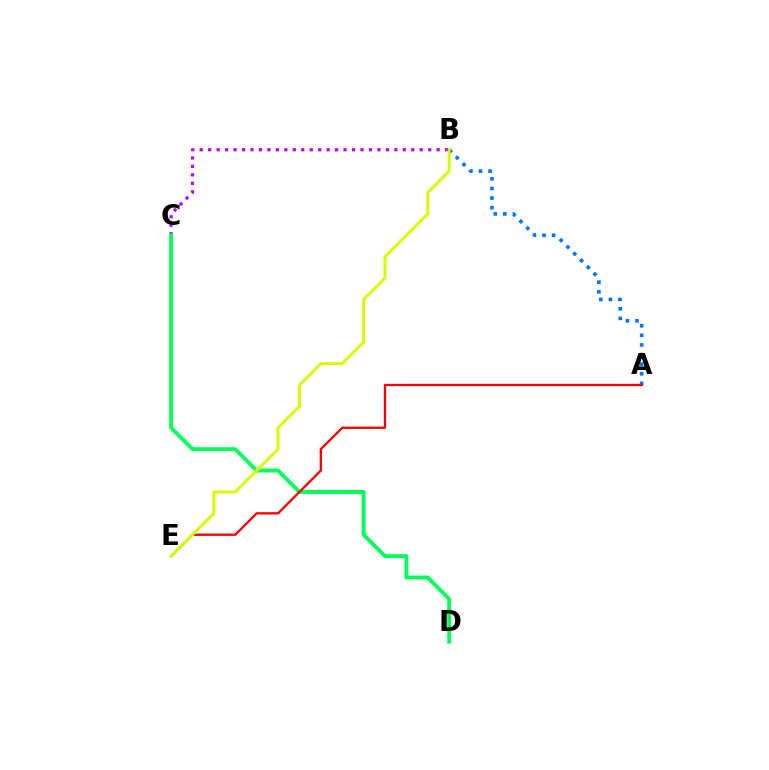{('A', 'B'): [{'color': '#0074ff', 'line_style': 'dotted', 'thickness': 2.61}], ('B', 'C'): [{'color': '#b900ff', 'line_style': 'dotted', 'thickness': 2.3}], ('C', 'D'): [{'color': '#00ff5c', 'line_style': 'solid', 'thickness': 2.8}], ('A', 'E'): [{'color': '#ff0000', 'line_style': 'solid', 'thickness': 1.68}], ('B', 'E'): [{'color': '#d1ff00', 'line_style': 'solid', 'thickness': 2.14}]}